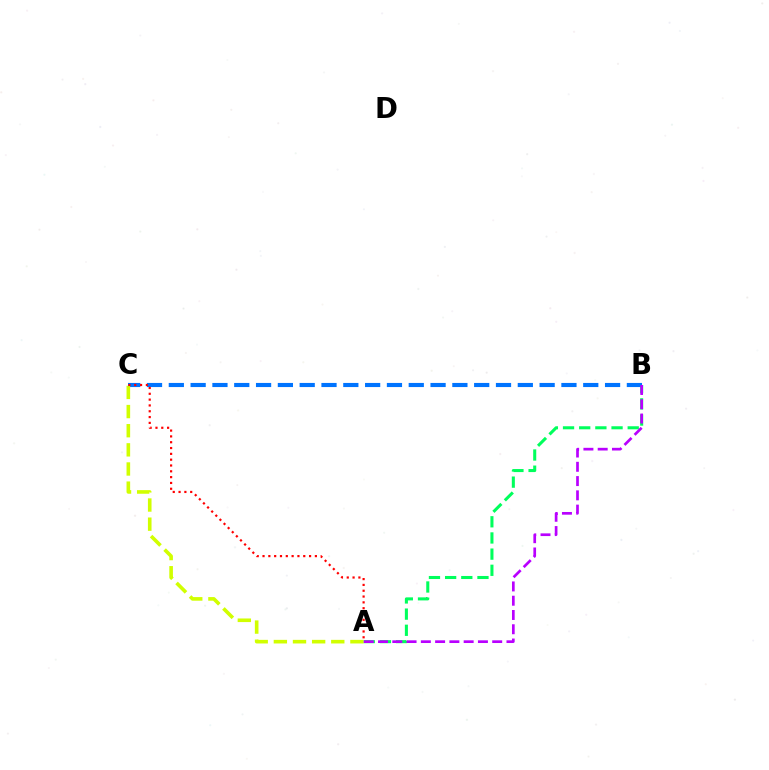{('A', 'B'): [{'color': '#00ff5c', 'line_style': 'dashed', 'thickness': 2.2}, {'color': '#b900ff', 'line_style': 'dashed', 'thickness': 1.94}], ('B', 'C'): [{'color': '#0074ff', 'line_style': 'dashed', 'thickness': 2.96}], ('A', 'C'): [{'color': '#d1ff00', 'line_style': 'dashed', 'thickness': 2.6}, {'color': '#ff0000', 'line_style': 'dotted', 'thickness': 1.58}]}